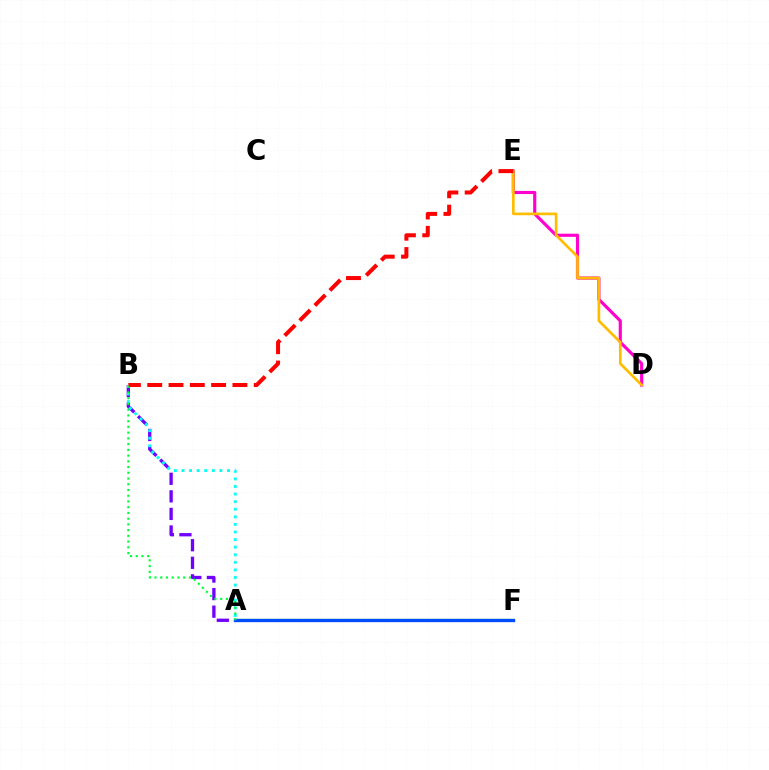{('A', 'B'): [{'color': '#7200ff', 'line_style': 'dashed', 'thickness': 2.39}, {'color': '#00fff6', 'line_style': 'dotted', 'thickness': 2.06}, {'color': '#00ff39', 'line_style': 'dotted', 'thickness': 1.56}], ('A', 'F'): [{'color': '#84ff00', 'line_style': 'solid', 'thickness': 1.61}, {'color': '#004bff', 'line_style': 'solid', 'thickness': 2.4}], ('D', 'E'): [{'color': '#ff00cf', 'line_style': 'solid', 'thickness': 2.26}, {'color': '#ffbd00', 'line_style': 'solid', 'thickness': 1.94}], ('B', 'E'): [{'color': '#ff0000', 'line_style': 'dashed', 'thickness': 2.89}]}